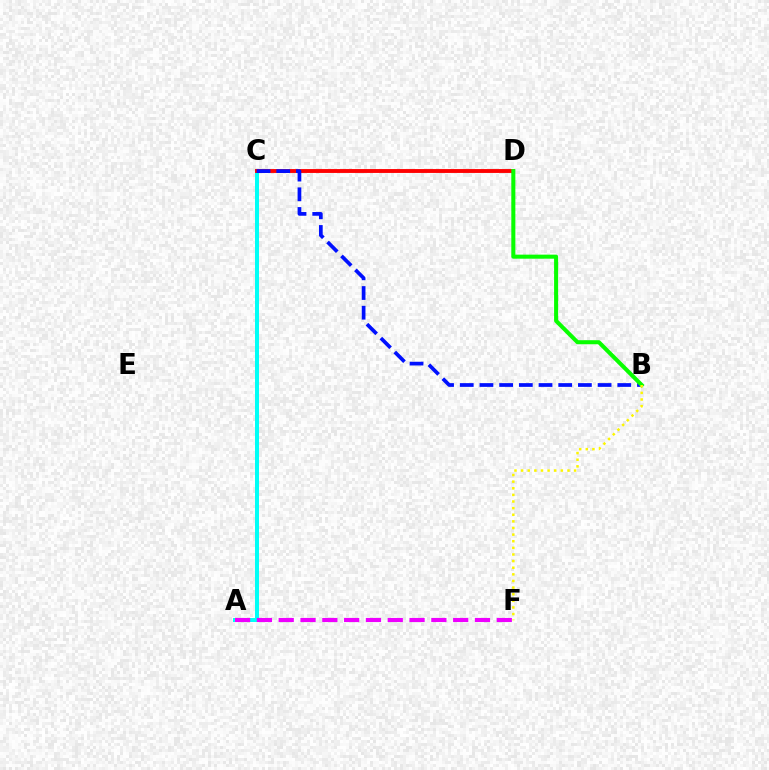{('A', 'C'): [{'color': '#00fff6', 'line_style': 'solid', 'thickness': 2.88}], ('C', 'D'): [{'color': '#ff0000', 'line_style': 'solid', 'thickness': 2.79}], ('B', 'C'): [{'color': '#0010ff', 'line_style': 'dashed', 'thickness': 2.68}], ('A', 'F'): [{'color': '#ee00ff', 'line_style': 'dashed', 'thickness': 2.96}], ('B', 'D'): [{'color': '#08ff00', 'line_style': 'solid', 'thickness': 2.91}], ('B', 'F'): [{'color': '#fcf500', 'line_style': 'dotted', 'thickness': 1.8}]}